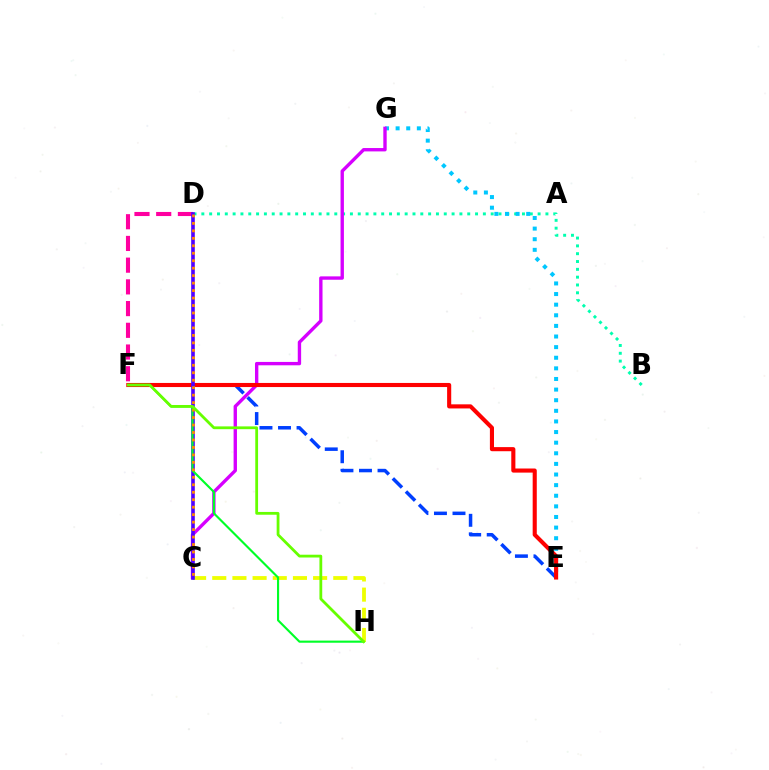{('B', 'D'): [{'color': '#00ffaf', 'line_style': 'dotted', 'thickness': 2.12}], ('E', 'G'): [{'color': '#00c7ff', 'line_style': 'dotted', 'thickness': 2.88}], ('E', 'F'): [{'color': '#003fff', 'line_style': 'dashed', 'thickness': 2.52}, {'color': '#ff0000', 'line_style': 'solid', 'thickness': 2.95}], ('D', 'F'): [{'color': '#ff00a0', 'line_style': 'dashed', 'thickness': 2.95}], ('C', 'H'): [{'color': '#eeff00', 'line_style': 'dashed', 'thickness': 2.74}], ('C', 'G'): [{'color': '#d600ff', 'line_style': 'solid', 'thickness': 2.42}], ('C', 'D'): [{'color': '#4f00ff', 'line_style': 'solid', 'thickness': 2.6}, {'color': '#ff8800', 'line_style': 'dotted', 'thickness': 2.03}], ('F', 'H'): [{'color': '#00ff27', 'line_style': 'solid', 'thickness': 1.53}, {'color': '#66ff00', 'line_style': 'solid', 'thickness': 2.01}]}